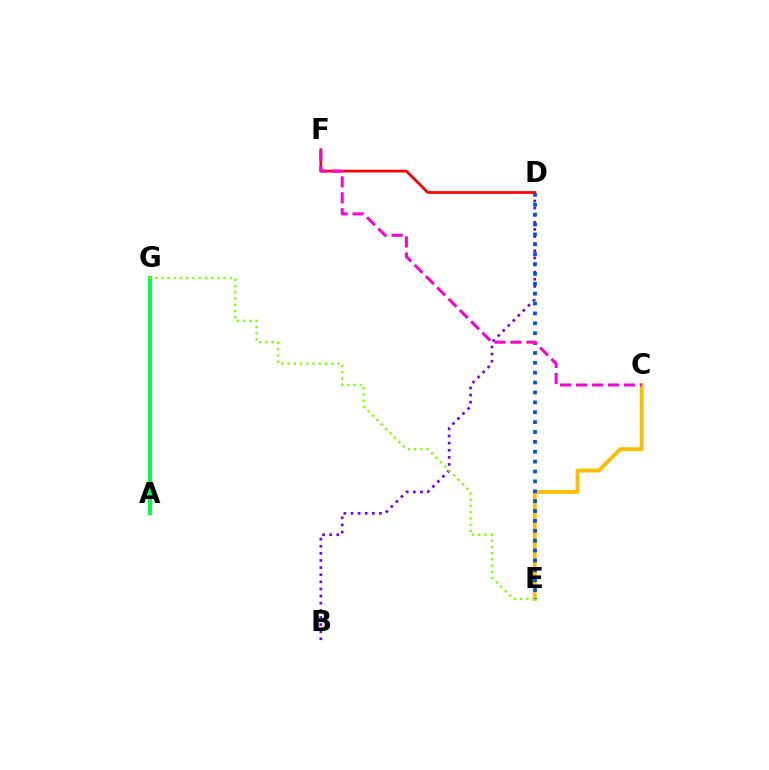{('C', 'E'): [{'color': '#ffbd00', 'line_style': 'solid', 'thickness': 2.78}], ('B', 'D'): [{'color': '#7200ff', 'line_style': 'dotted', 'thickness': 1.93}], ('A', 'G'): [{'color': '#00fff6', 'line_style': 'solid', 'thickness': 2.77}, {'color': '#00ff39', 'line_style': 'solid', 'thickness': 2.66}], ('D', 'E'): [{'color': '#004bff', 'line_style': 'dotted', 'thickness': 2.68}], ('D', 'F'): [{'color': '#ff0000', 'line_style': 'solid', 'thickness': 1.98}], ('C', 'F'): [{'color': '#ff00cf', 'line_style': 'dashed', 'thickness': 2.17}], ('E', 'G'): [{'color': '#84ff00', 'line_style': 'dotted', 'thickness': 1.69}]}